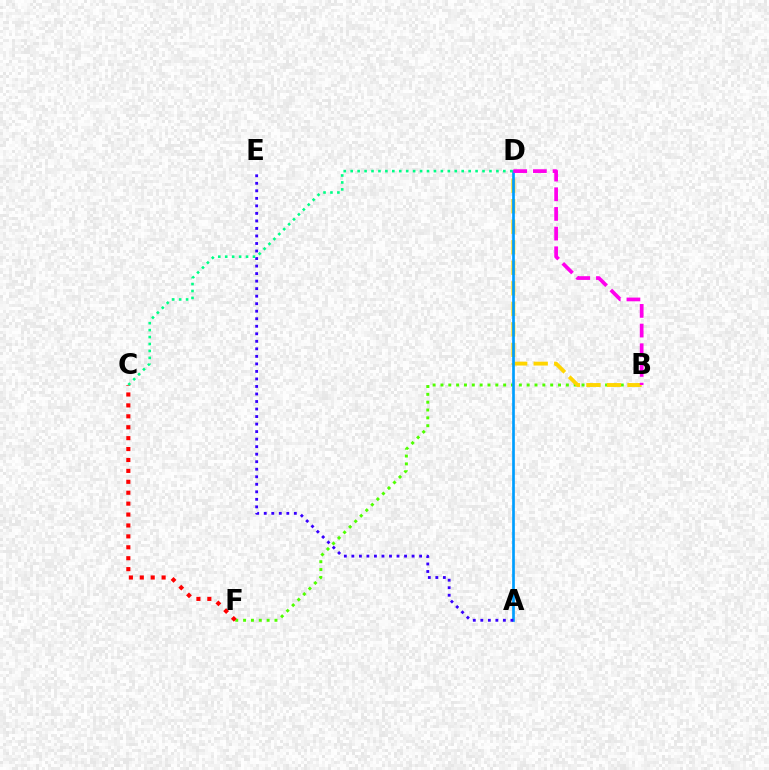{('B', 'F'): [{'color': '#4fff00', 'line_style': 'dotted', 'thickness': 2.13}], ('B', 'D'): [{'color': '#ffd500', 'line_style': 'dashed', 'thickness': 2.79}, {'color': '#ff00ed', 'line_style': 'dashed', 'thickness': 2.67}], ('A', 'D'): [{'color': '#009eff', 'line_style': 'solid', 'thickness': 1.94}], ('C', 'F'): [{'color': '#ff0000', 'line_style': 'dotted', 'thickness': 2.97}], ('A', 'E'): [{'color': '#3700ff', 'line_style': 'dotted', 'thickness': 2.04}], ('C', 'D'): [{'color': '#00ff86', 'line_style': 'dotted', 'thickness': 1.88}]}